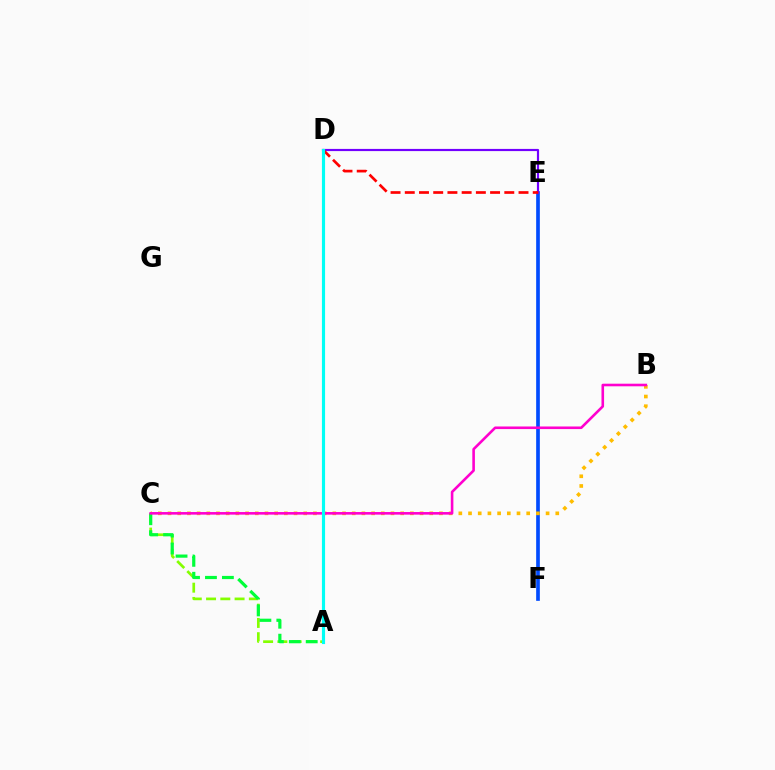{('E', 'F'): [{'color': '#004bff', 'line_style': 'solid', 'thickness': 2.65}], ('D', 'E'): [{'color': '#7200ff', 'line_style': 'solid', 'thickness': 1.57}, {'color': '#ff0000', 'line_style': 'dashed', 'thickness': 1.93}], ('B', 'C'): [{'color': '#ffbd00', 'line_style': 'dotted', 'thickness': 2.63}, {'color': '#ff00cf', 'line_style': 'solid', 'thickness': 1.87}], ('A', 'C'): [{'color': '#84ff00', 'line_style': 'dashed', 'thickness': 1.94}, {'color': '#00ff39', 'line_style': 'dashed', 'thickness': 2.3}], ('A', 'D'): [{'color': '#00fff6', 'line_style': 'solid', 'thickness': 2.27}]}